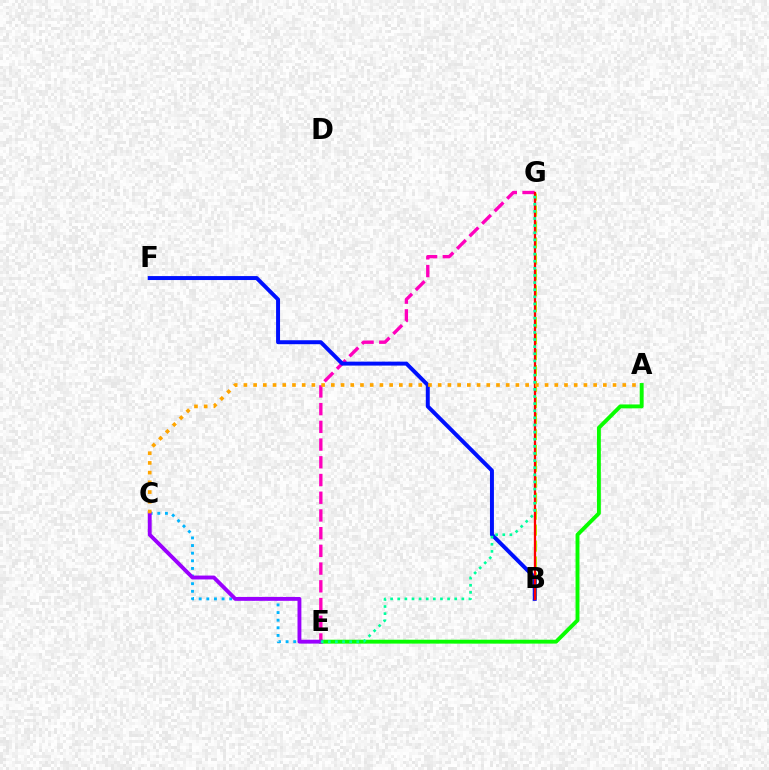{('B', 'G'): [{'color': '#b3ff00', 'line_style': 'dashed', 'thickness': 2.17}, {'color': '#ff0000', 'line_style': 'solid', 'thickness': 1.66}], ('E', 'G'): [{'color': '#ff00bd', 'line_style': 'dashed', 'thickness': 2.41}, {'color': '#00ff9d', 'line_style': 'dotted', 'thickness': 1.93}], ('B', 'F'): [{'color': '#0010ff', 'line_style': 'solid', 'thickness': 2.85}], ('A', 'E'): [{'color': '#08ff00', 'line_style': 'solid', 'thickness': 2.8}], ('C', 'E'): [{'color': '#00b5ff', 'line_style': 'dotted', 'thickness': 2.07}, {'color': '#9b00ff', 'line_style': 'solid', 'thickness': 2.79}], ('A', 'C'): [{'color': '#ffa500', 'line_style': 'dotted', 'thickness': 2.64}]}